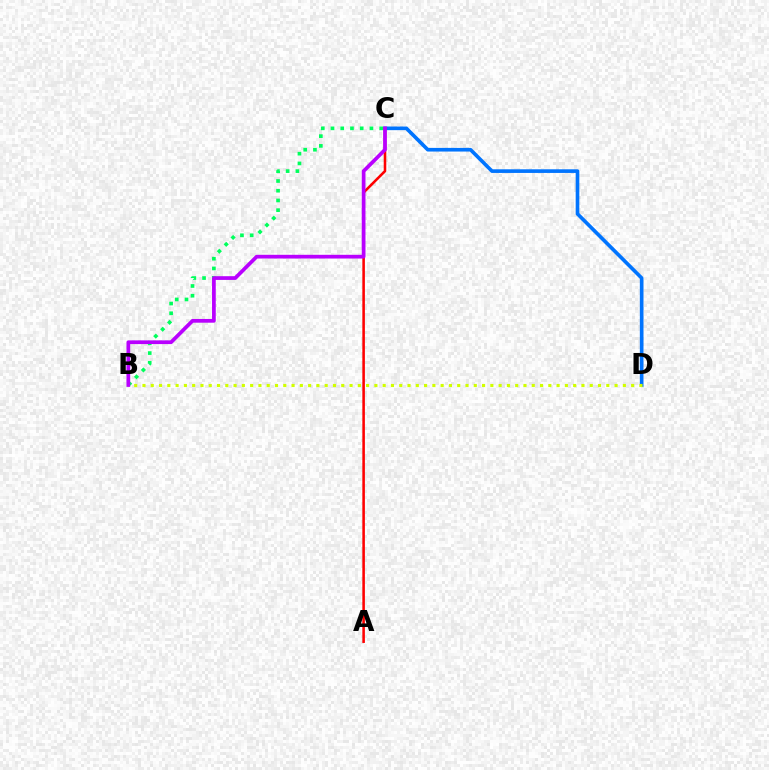{('C', 'D'): [{'color': '#0074ff', 'line_style': 'solid', 'thickness': 2.62}], ('B', 'C'): [{'color': '#00ff5c', 'line_style': 'dotted', 'thickness': 2.64}, {'color': '#b900ff', 'line_style': 'solid', 'thickness': 2.68}], ('A', 'C'): [{'color': '#ff0000', 'line_style': 'solid', 'thickness': 1.84}], ('B', 'D'): [{'color': '#d1ff00', 'line_style': 'dotted', 'thickness': 2.25}]}